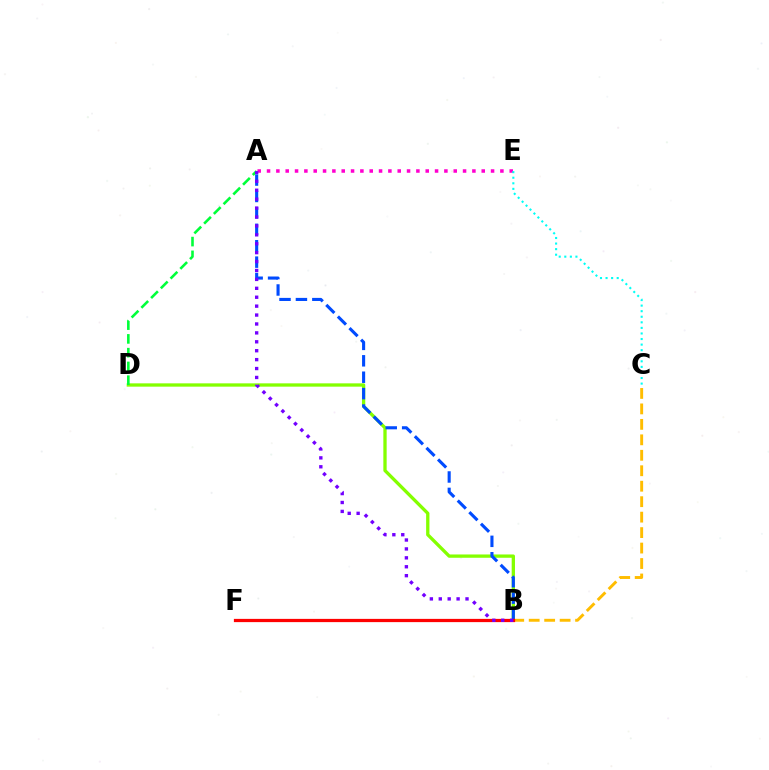{('B', 'C'): [{'color': '#ffbd00', 'line_style': 'dashed', 'thickness': 2.1}], ('B', 'D'): [{'color': '#84ff00', 'line_style': 'solid', 'thickness': 2.38}], ('A', 'B'): [{'color': '#004bff', 'line_style': 'dashed', 'thickness': 2.23}, {'color': '#7200ff', 'line_style': 'dotted', 'thickness': 2.42}], ('A', 'D'): [{'color': '#00ff39', 'line_style': 'dashed', 'thickness': 1.87}], ('A', 'E'): [{'color': '#ff00cf', 'line_style': 'dotted', 'thickness': 2.54}], ('B', 'F'): [{'color': '#ff0000', 'line_style': 'solid', 'thickness': 2.33}], ('C', 'E'): [{'color': '#00fff6', 'line_style': 'dotted', 'thickness': 1.51}]}